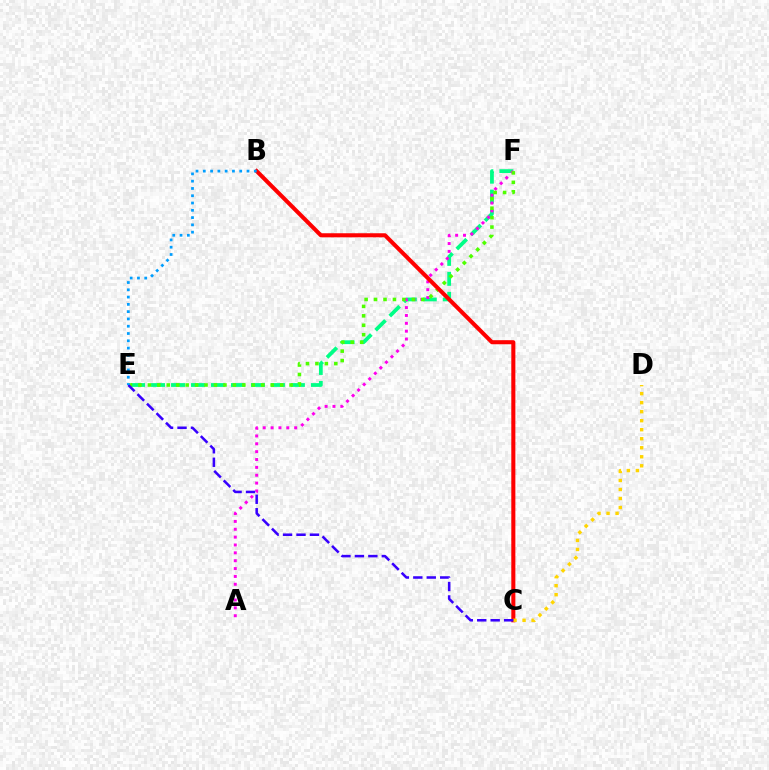{('E', 'F'): [{'color': '#00ff86', 'line_style': 'dashed', 'thickness': 2.71}, {'color': '#4fff00', 'line_style': 'dotted', 'thickness': 2.57}], ('A', 'F'): [{'color': '#ff00ed', 'line_style': 'dotted', 'thickness': 2.14}], ('B', 'C'): [{'color': '#ff0000', 'line_style': 'solid', 'thickness': 2.92}], ('C', 'D'): [{'color': '#ffd500', 'line_style': 'dotted', 'thickness': 2.45}], ('C', 'E'): [{'color': '#3700ff', 'line_style': 'dashed', 'thickness': 1.83}], ('B', 'E'): [{'color': '#009eff', 'line_style': 'dotted', 'thickness': 1.98}]}